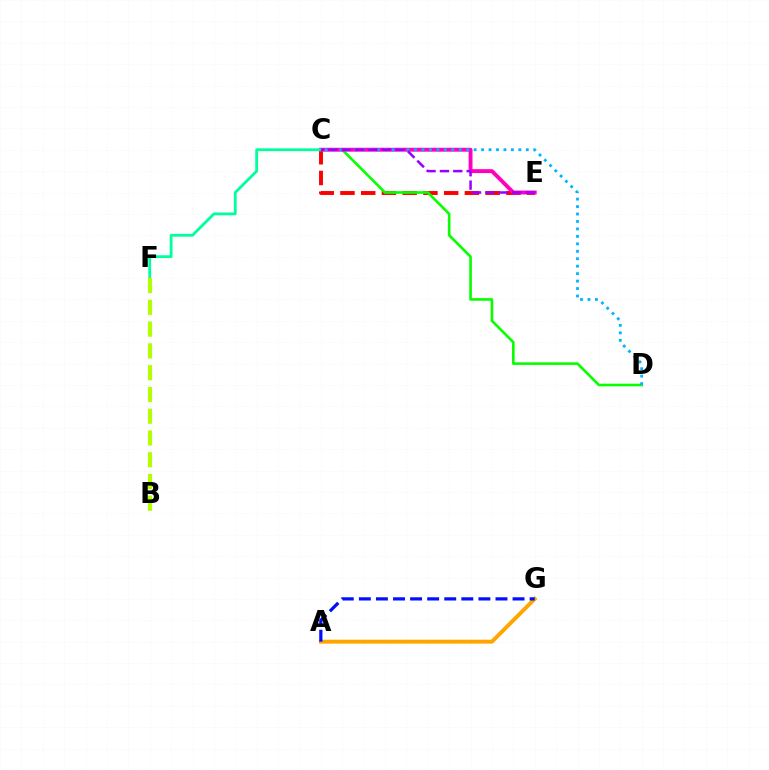{('A', 'G'): [{'color': '#ffa500', 'line_style': 'solid', 'thickness': 2.82}, {'color': '#0010ff', 'line_style': 'dashed', 'thickness': 2.32}], ('C', 'E'): [{'color': '#ff0000', 'line_style': 'dashed', 'thickness': 2.82}, {'color': '#ff00bd', 'line_style': 'solid', 'thickness': 2.81}, {'color': '#9b00ff', 'line_style': 'dashed', 'thickness': 1.82}], ('C', 'D'): [{'color': '#08ff00', 'line_style': 'solid', 'thickness': 1.89}, {'color': '#00b5ff', 'line_style': 'dotted', 'thickness': 2.02}], ('C', 'F'): [{'color': '#00ff9d', 'line_style': 'solid', 'thickness': 2.03}], ('B', 'F'): [{'color': '#b3ff00', 'line_style': 'dashed', 'thickness': 2.96}]}